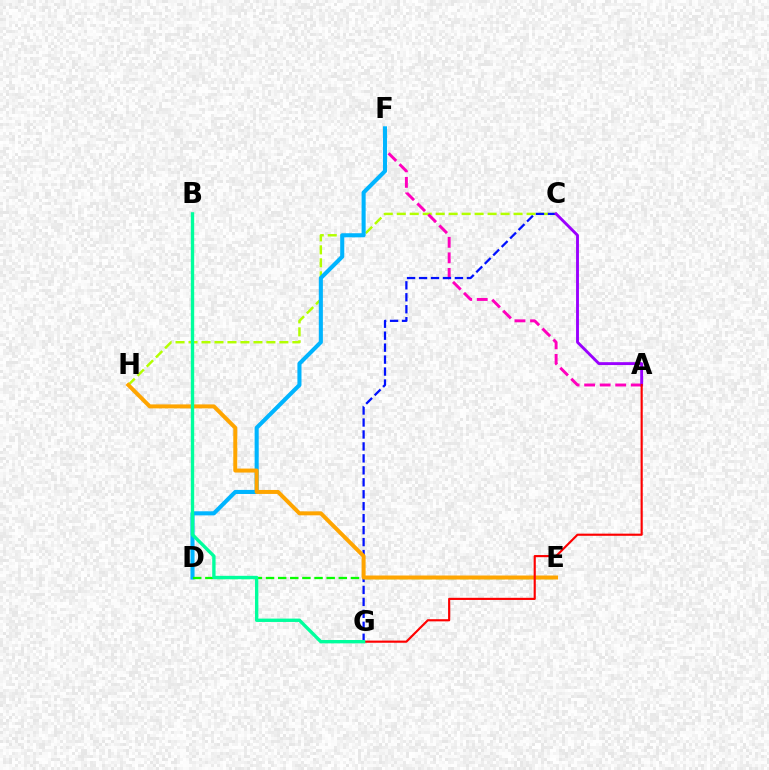{('C', 'H'): [{'color': '#b3ff00', 'line_style': 'dashed', 'thickness': 1.76}], ('A', 'F'): [{'color': '#ff00bd', 'line_style': 'dashed', 'thickness': 2.11}], ('C', 'G'): [{'color': '#0010ff', 'line_style': 'dashed', 'thickness': 1.62}], ('D', 'F'): [{'color': '#00b5ff', 'line_style': 'solid', 'thickness': 2.94}], ('A', 'C'): [{'color': '#9b00ff', 'line_style': 'solid', 'thickness': 2.08}], ('D', 'E'): [{'color': '#08ff00', 'line_style': 'dashed', 'thickness': 1.65}], ('E', 'H'): [{'color': '#ffa500', 'line_style': 'solid', 'thickness': 2.86}], ('A', 'G'): [{'color': '#ff0000', 'line_style': 'solid', 'thickness': 1.55}], ('B', 'G'): [{'color': '#00ff9d', 'line_style': 'solid', 'thickness': 2.42}]}